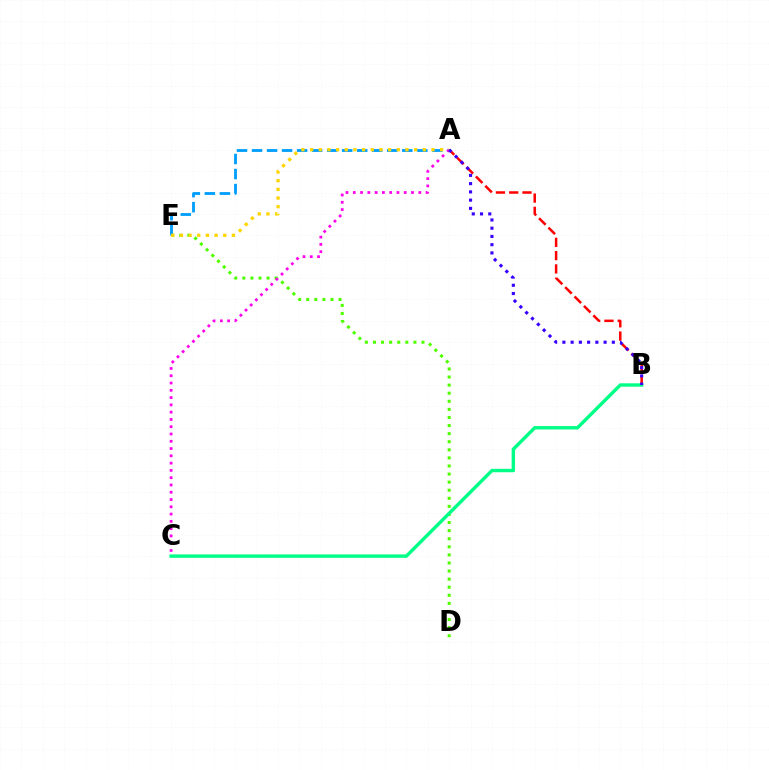{('D', 'E'): [{'color': '#4fff00', 'line_style': 'dotted', 'thickness': 2.2}], ('B', 'C'): [{'color': '#00ff86', 'line_style': 'solid', 'thickness': 2.45}], ('A', 'B'): [{'color': '#ff0000', 'line_style': 'dashed', 'thickness': 1.8}, {'color': '#3700ff', 'line_style': 'dotted', 'thickness': 2.24}], ('A', 'E'): [{'color': '#009eff', 'line_style': 'dashed', 'thickness': 2.04}, {'color': '#ffd500', 'line_style': 'dotted', 'thickness': 2.35}], ('A', 'C'): [{'color': '#ff00ed', 'line_style': 'dotted', 'thickness': 1.98}]}